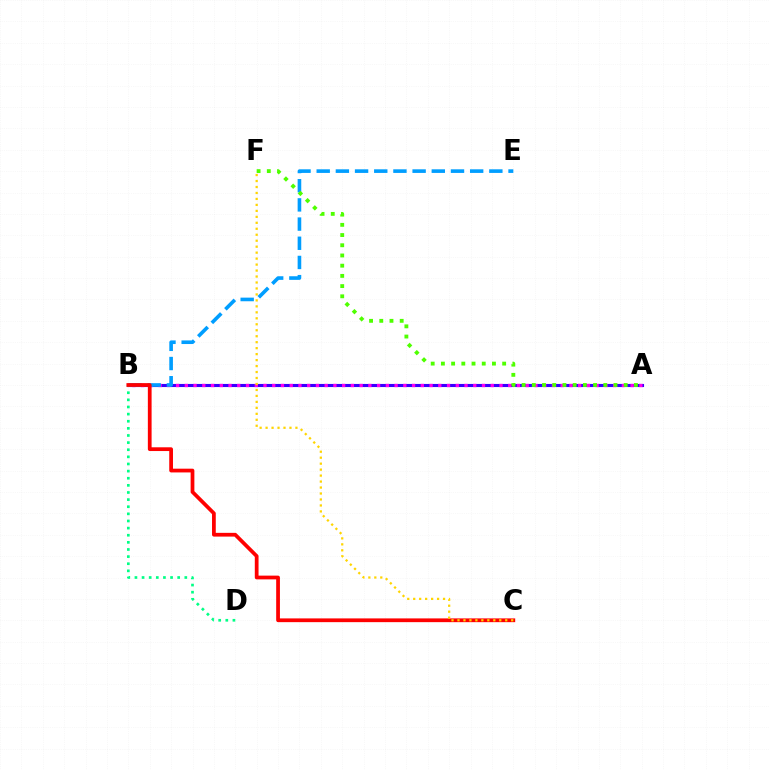{('A', 'B'): [{'color': '#3700ff', 'line_style': 'solid', 'thickness': 2.23}, {'color': '#ff00ed', 'line_style': 'dotted', 'thickness': 2.37}], ('B', 'D'): [{'color': '#00ff86', 'line_style': 'dotted', 'thickness': 1.94}], ('B', 'E'): [{'color': '#009eff', 'line_style': 'dashed', 'thickness': 2.61}], ('B', 'C'): [{'color': '#ff0000', 'line_style': 'solid', 'thickness': 2.7}], ('A', 'F'): [{'color': '#4fff00', 'line_style': 'dotted', 'thickness': 2.77}], ('C', 'F'): [{'color': '#ffd500', 'line_style': 'dotted', 'thickness': 1.62}]}